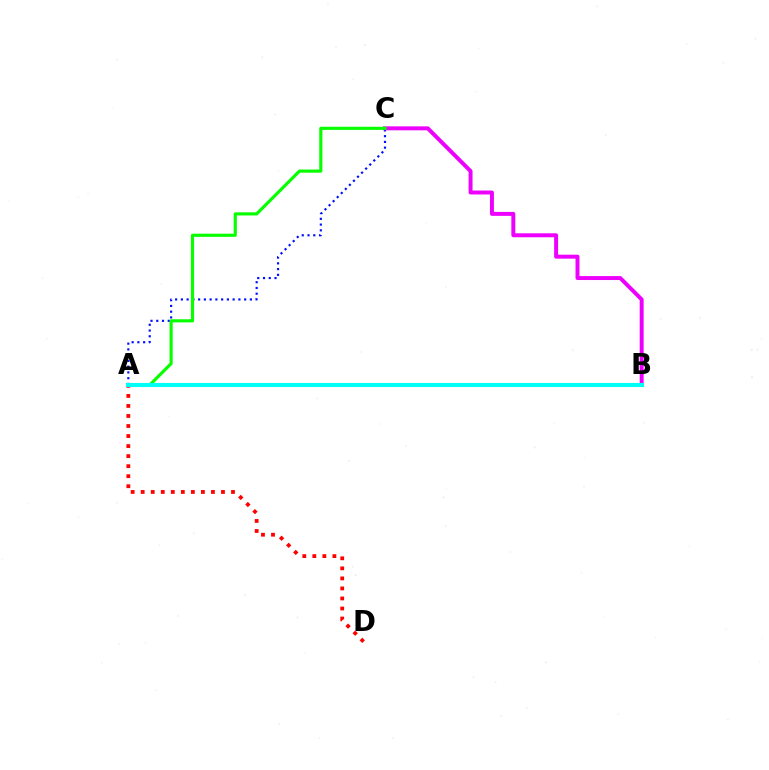{('A', 'B'): [{'color': '#fcf500', 'line_style': 'solid', 'thickness': 2.05}, {'color': '#00fff6', 'line_style': 'solid', 'thickness': 2.96}], ('A', 'C'): [{'color': '#0010ff', 'line_style': 'dotted', 'thickness': 1.56}, {'color': '#08ff00', 'line_style': 'solid', 'thickness': 2.27}], ('A', 'D'): [{'color': '#ff0000', 'line_style': 'dotted', 'thickness': 2.73}], ('B', 'C'): [{'color': '#ee00ff', 'line_style': 'solid', 'thickness': 2.85}]}